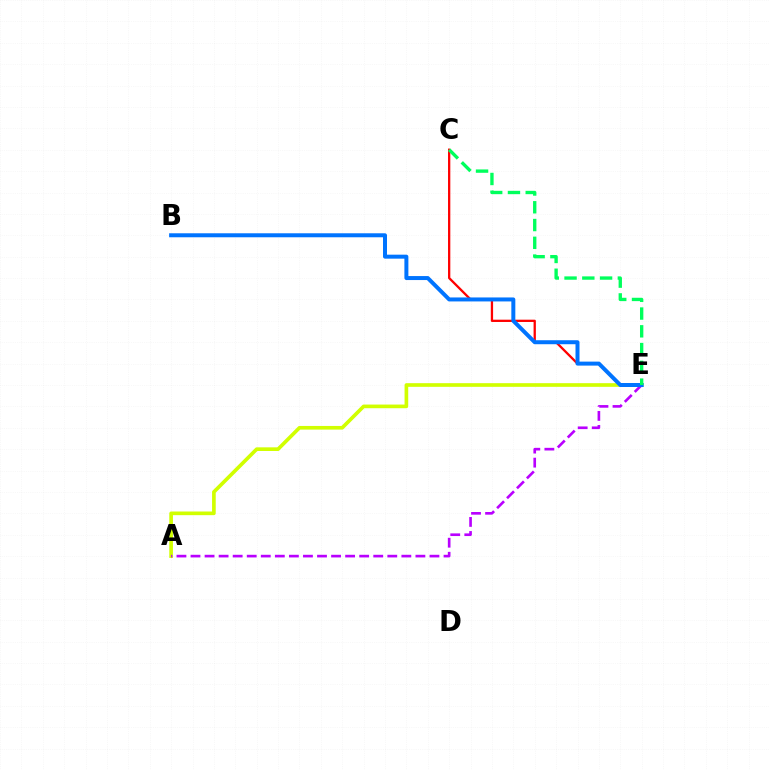{('C', 'E'): [{'color': '#ff0000', 'line_style': 'solid', 'thickness': 1.65}, {'color': '#00ff5c', 'line_style': 'dashed', 'thickness': 2.41}], ('A', 'E'): [{'color': '#d1ff00', 'line_style': 'solid', 'thickness': 2.63}, {'color': '#b900ff', 'line_style': 'dashed', 'thickness': 1.91}], ('B', 'E'): [{'color': '#0074ff', 'line_style': 'solid', 'thickness': 2.87}]}